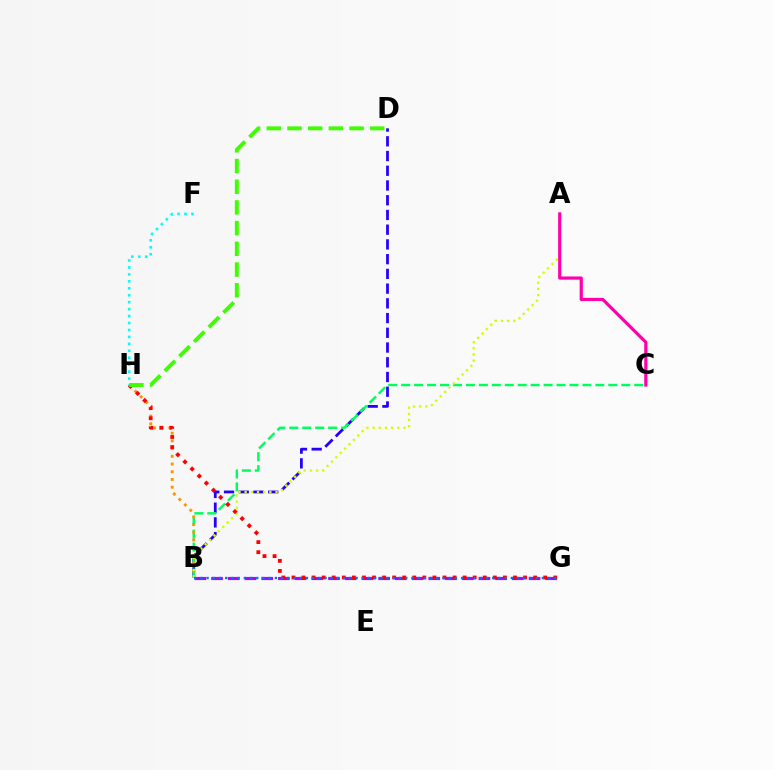{('B', 'G'): [{'color': '#b900ff', 'line_style': 'dashed', 'thickness': 2.27}, {'color': '#0074ff', 'line_style': 'dotted', 'thickness': 1.69}], ('B', 'D'): [{'color': '#2500ff', 'line_style': 'dashed', 'thickness': 2.0}], ('B', 'C'): [{'color': '#00ff5c', 'line_style': 'dashed', 'thickness': 1.76}], ('B', 'H'): [{'color': '#ff9400', 'line_style': 'dotted', 'thickness': 2.1}], ('F', 'H'): [{'color': '#00fff6', 'line_style': 'dotted', 'thickness': 1.89}], ('A', 'B'): [{'color': '#d1ff00', 'line_style': 'dotted', 'thickness': 1.68}], ('G', 'H'): [{'color': '#ff0000', 'line_style': 'dotted', 'thickness': 2.74}], ('D', 'H'): [{'color': '#3dff00', 'line_style': 'dashed', 'thickness': 2.81}], ('A', 'C'): [{'color': '#ff00ac', 'line_style': 'solid', 'thickness': 2.3}]}